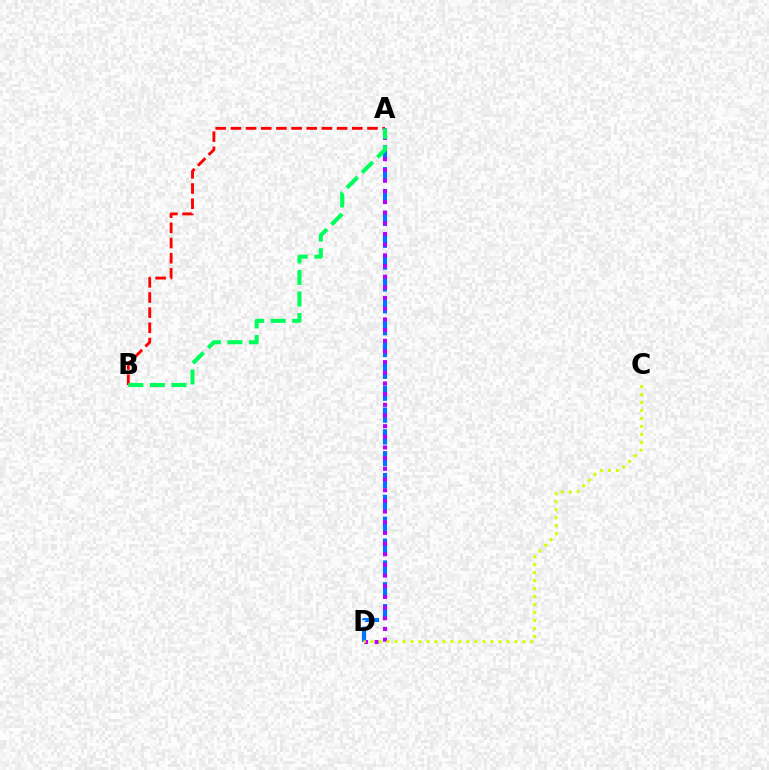{('A', 'D'): [{'color': '#0074ff', 'line_style': 'dashed', 'thickness': 2.97}, {'color': '#b900ff', 'line_style': 'dotted', 'thickness': 2.9}], ('A', 'B'): [{'color': '#ff0000', 'line_style': 'dashed', 'thickness': 2.06}, {'color': '#00ff5c', 'line_style': 'dashed', 'thickness': 2.93}], ('C', 'D'): [{'color': '#d1ff00', 'line_style': 'dotted', 'thickness': 2.17}]}